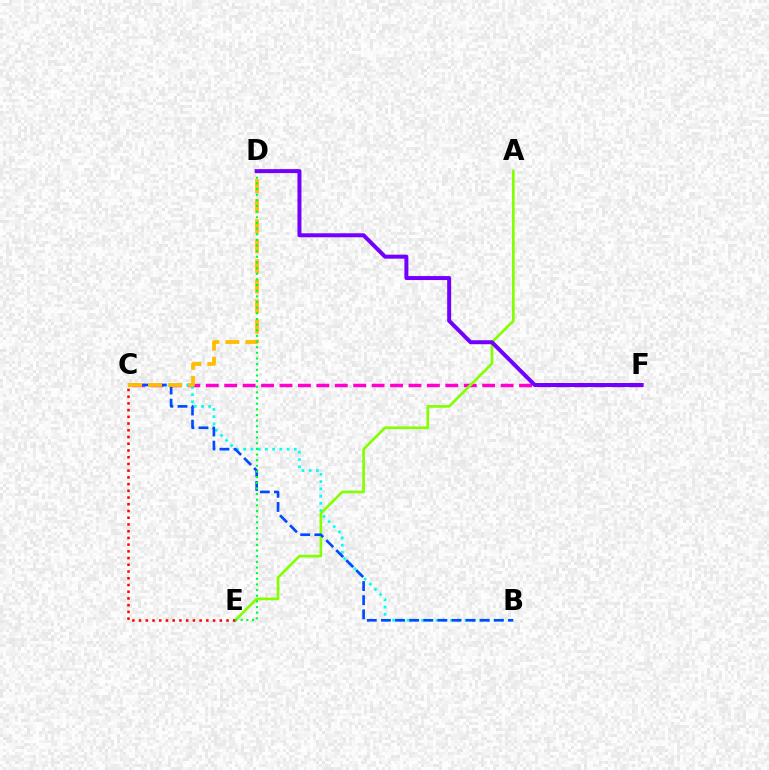{('C', 'F'): [{'color': '#ff00cf', 'line_style': 'dashed', 'thickness': 2.5}], ('B', 'C'): [{'color': '#00fff6', 'line_style': 'dotted', 'thickness': 1.97}, {'color': '#004bff', 'line_style': 'dashed', 'thickness': 1.92}], ('A', 'E'): [{'color': '#84ff00', 'line_style': 'solid', 'thickness': 1.92}], ('C', 'D'): [{'color': '#ffbd00', 'line_style': 'dashed', 'thickness': 2.72}], ('C', 'E'): [{'color': '#ff0000', 'line_style': 'dotted', 'thickness': 1.83}], ('D', 'E'): [{'color': '#00ff39', 'line_style': 'dotted', 'thickness': 1.53}], ('D', 'F'): [{'color': '#7200ff', 'line_style': 'solid', 'thickness': 2.87}]}